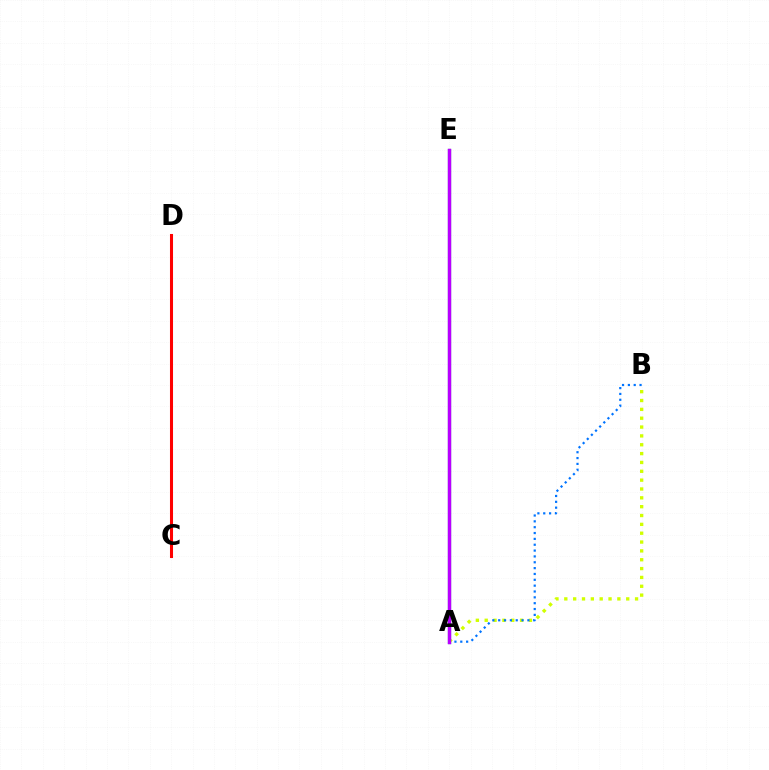{('A', 'B'): [{'color': '#d1ff00', 'line_style': 'dotted', 'thickness': 2.4}, {'color': '#0074ff', 'line_style': 'dotted', 'thickness': 1.59}], ('A', 'E'): [{'color': '#00ff5c', 'line_style': 'solid', 'thickness': 2.31}, {'color': '#b900ff', 'line_style': 'solid', 'thickness': 2.47}], ('C', 'D'): [{'color': '#ff0000', 'line_style': 'solid', 'thickness': 2.2}]}